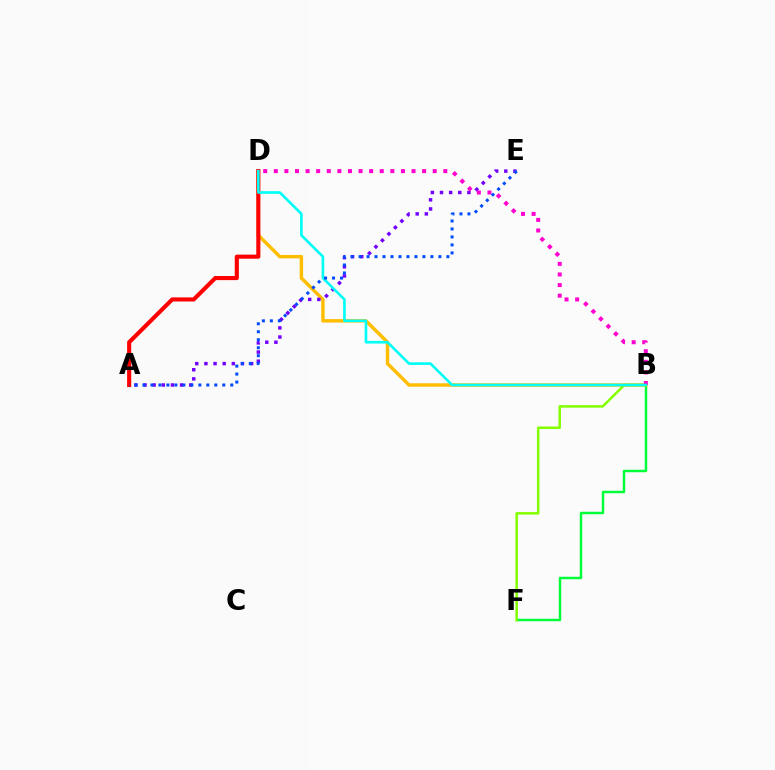{('B', 'F'): [{'color': '#00ff39', 'line_style': 'solid', 'thickness': 1.78}, {'color': '#84ff00', 'line_style': 'solid', 'thickness': 1.82}], ('B', 'D'): [{'color': '#ffbd00', 'line_style': 'solid', 'thickness': 2.46}, {'color': '#ff00cf', 'line_style': 'dotted', 'thickness': 2.88}, {'color': '#00fff6', 'line_style': 'solid', 'thickness': 1.9}], ('A', 'D'): [{'color': '#ff0000', 'line_style': 'solid', 'thickness': 2.96}], ('A', 'E'): [{'color': '#7200ff', 'line_style': 'dotted', 'thickness': 2.48}, {'color': '#004bff', 'line_style': 'dotted', 'thickness': 2.17}]}